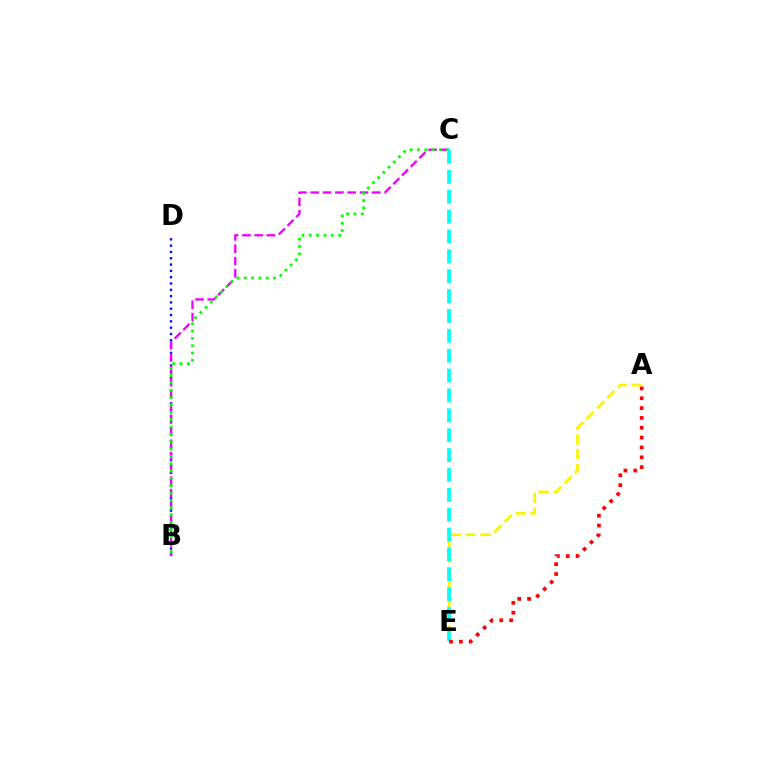{('B', 'D'): [{'color': '#0010ff', 'line_style': 'dotted', 'thickness': 1.71}], ('A', 'E'): [{'color': '#fcf500', 'line_style': 'dashed', 'thickness': 2.0}, {'color': '#ff0000', 'line_style': 'dotted', 'thickness': 2.67}], ('B', 'C'): [{'color': '#ee00ff', 'line_style': 'dashed', 'thickness': 1.67}, {'color': '#08ff00', 'line_style': 'dotted', 'thickness': 1.99}], ('C', 'E'): [{'color': '#00fff6', 'line_style': 'dashed', 'thickness': 2.7}]}